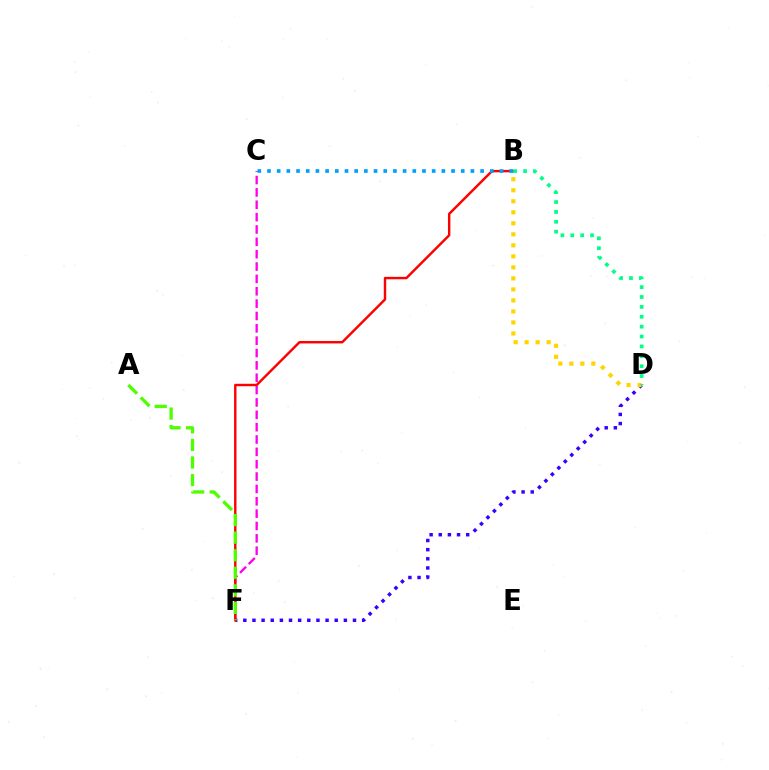{('D', 'F'): [{'color': '#3700ff', 'line_style': 'dotted', 'thickness': 2.48}], ('C', 'F'): [{'color': '#ff00ed', 'line_style': 'dashed', 'thickness': 1.68}], ('B', 'F'): [{'color': '#ff0000', 'line_style': 'solid', 'thickness': 1.75}], ('B', 'C'): [{'color': '#009eff', 'line_style': 'dotted', 'thickness': 2.63}], ('B', 'D'): [{'color': '#ffd500', 'line_style': 'dotted', 'thickness': 2.99}, {'color': '#00ff86', 'line_style': 'dotted', 'thickness': 2.69}], ('A', 'F'): [{'color': '#4fff00', 'line_style': 'dashed', 'thickness': 2.39}]}